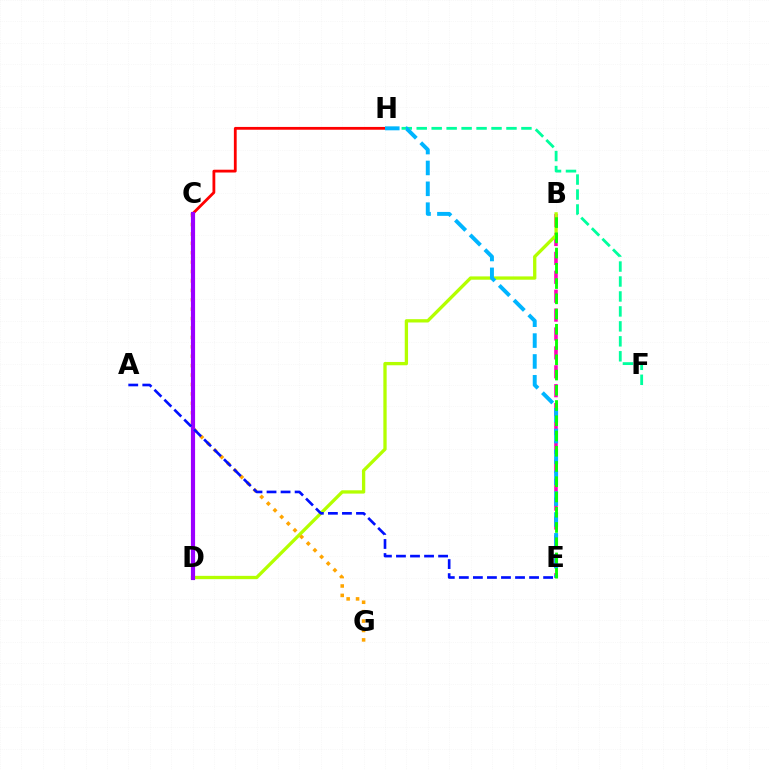{('B', 'E'): [{'color': '#ff00bd', 'line_style': 'dashed', 'thickness': 2.57}, {'color': '#08ff00', 'line_style': 'dashed', 'thickness': 2.07}], ('B', 'D'): [{'color': '#b3ff00', 'line_style': 'solid', 'thickness': 2.38}], ('C', 'H'): [{'color': '#ff0000', 'line_style': 'solid', 'thickness': 2.01}], ('C', 'G'): [{'color': '#ffa500', 'line_style': 'dotted', 'thickness': 2.56}], ('F', 'H'): [{'color': '#00ff9d', 'line_style': 'dashed', 'thickness': 2.03}], ('E', 'H'): [{'color': '#00b5ff', 'line_style': 'dashed', 'thickness': 2.83}], ('C', 'D'): [{'color': '#9b00ff', 'line_style': 'solid', 'thickness': 2.99}], ('A', 'E'): [{'color': '#0010ff', 'line_style': 'dashed', 'thickness': 1.91}]}